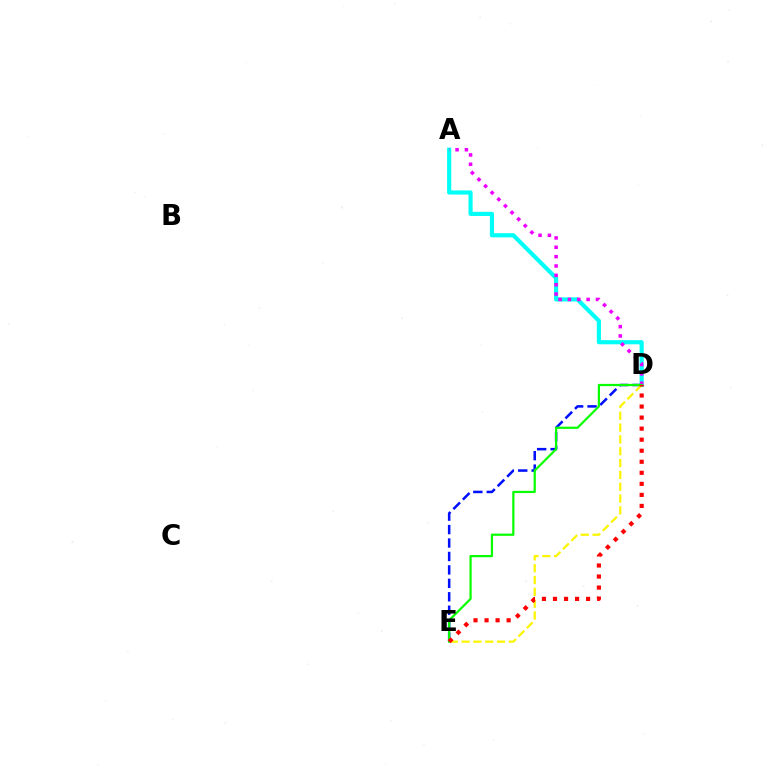{('D', 'E'): [{'color': '#0010ff', 'line_style': 'dashed', 'thickness': 1.83}, {'color': '#fcf500', 'line_style': 'dashed', 'thickness': 1.61}, {'color': '#08ff00', 'line_style': 'solid', 'thickness': 1.6}, {'color': '#ff0000', 'line_style': 'dotted', 'thickness': 3.0}], ('A', 'D'): [{'color': '#00fff6', 'line_style': 'solid', 'thickness': 2.99}, {'color': '#ee00ff', 'line_style': 'dotted', 'thickness': 2.54}]}